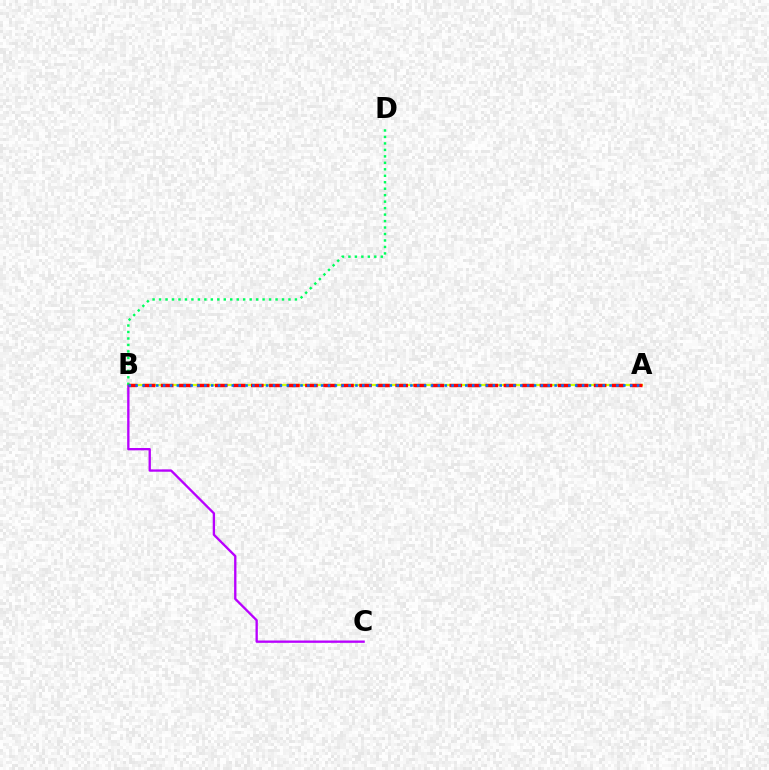{('A', 'B'): [{'color': '#d1ff00', 'line_style': 'solid', 'thickness': 1.62}, {'color': '#ff0000', 'line_style': 'dashed', 'thickness': 2.45}, {'color': '#0074ff', 'line_style': 'dotted', 'thickness': 1.87}], ('B', 'C'): [{'color': '#b900ff', 'line_style': 'solid', 'thickness': 1.68}], ('B', 'D'): [{'color': '#00ff5c', 'line_style': 'dotted', 'thickness': 1.76}]}